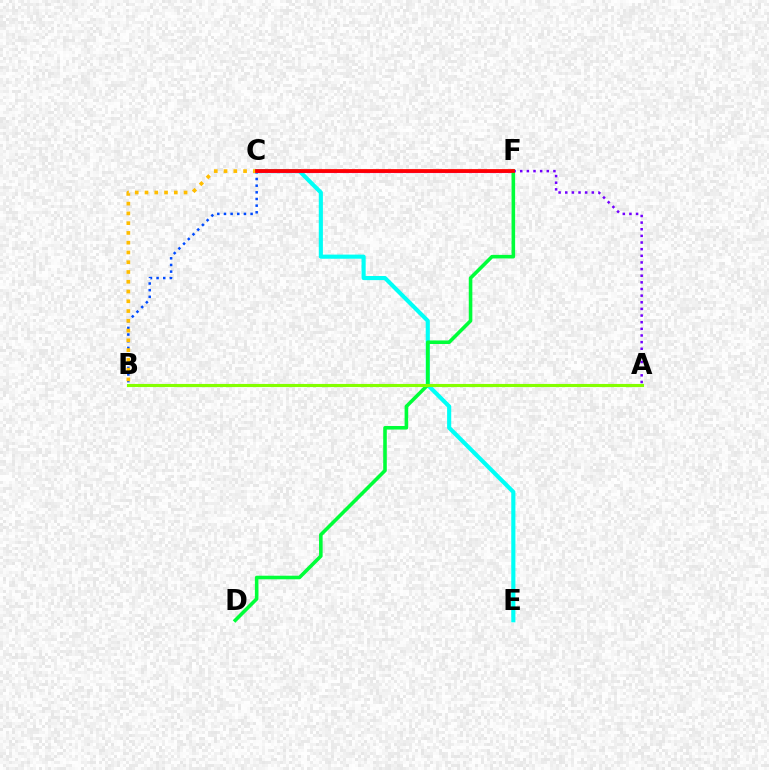{('B', 'C'): [{'color': '#004bff', 'line_style': 'dotted', 'thickness': 1.81}, {'color': '#ffbd00', 'line_style': 'dotted', 'thickness': 2.65}], ('C', 'E'): [{'color': '#00fff6', 'line_style': 'solid', 'thickness': 2.97}], ('C', 'F'): [{'color': '#ff00cf', 'line_style': 'solid', 'thickness': 2.21}, {'color': '#ff0000', 'line_style': 'solid', 'thickness': 2.71}], ('D', 'F'): [{'color': '#00ff39', 'line_style': 'solid', 'thickness': 2.58}], ('A', 'F'): [{'color': '#7200ff', 'line_style': 'dotted', 'thickness': 1.8}], ('A', 'B'): [{'color': '#84ff00', 'line_style': 'solid', 'thickness': 2.24}]}